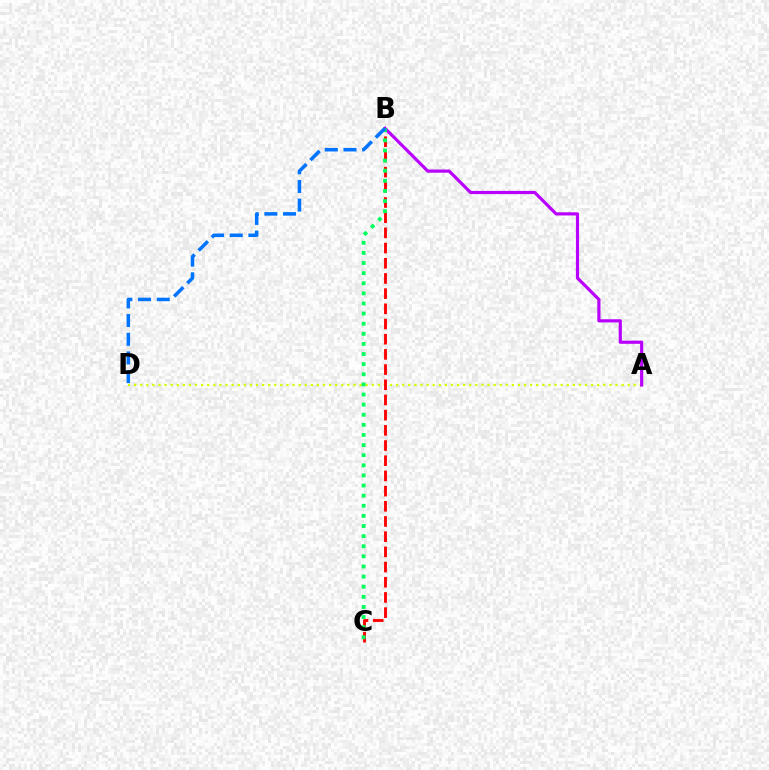{('A', 'D'): [{'color': '#d1ff00', 'line_style': 'dotted', 'thickness': 1.66}], ('B', 'C'): [{'color': '#ff0000', 'line_style': 'dashed', 'thickness': 2.06}, {'color': '#00ff5c', 'line_style': 'dotted', 'thickness': 2.75}], ('A', 'B'): [{'color': '#b900ff', 'line_style': 'solid', 'thickness': 2.29}], ('B', 'D'): [{'color': '#0074ff', 'line_style': 'dashed', 'thickness': 2.54}]}